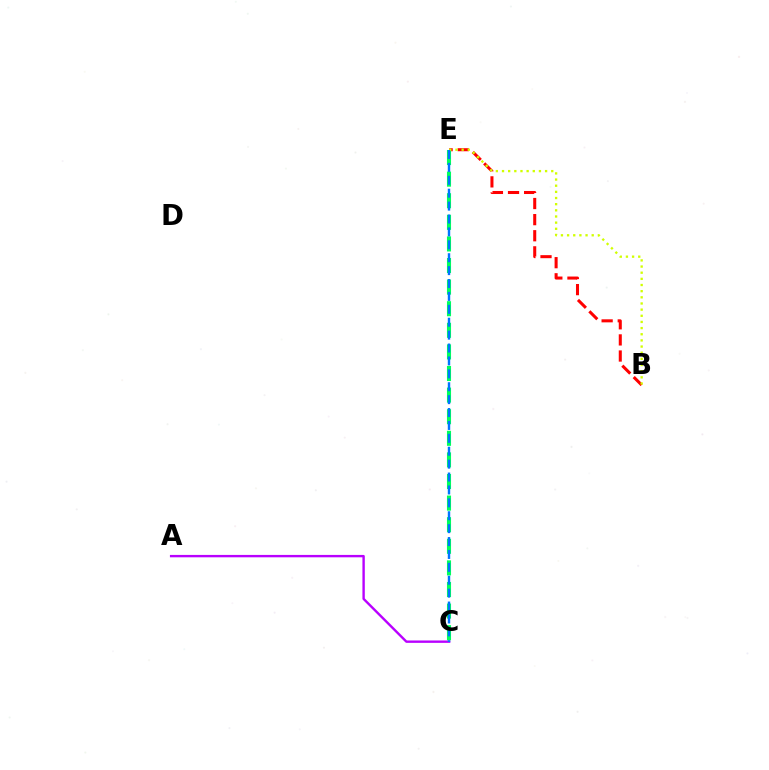{('A', 'C'): [{'color': '#b900ff', 'line_style': 'solid', 'thickness': 1.72}], ('B', 'E'): [{'color': '#ff0000', 'line_style': 'dashed', 'thickness': 2.19}, {'color': '#d1ff00', 'line_style': 'dotted', 'thickness': 1.67}], ('C', 'E'): [{'color': '#00ff5c', 'line_style': 'dashed', 'thickness': 2.93}, {'color': '#0074ff', 'line_style': 'dashed', 'thickness': 1.75}]}